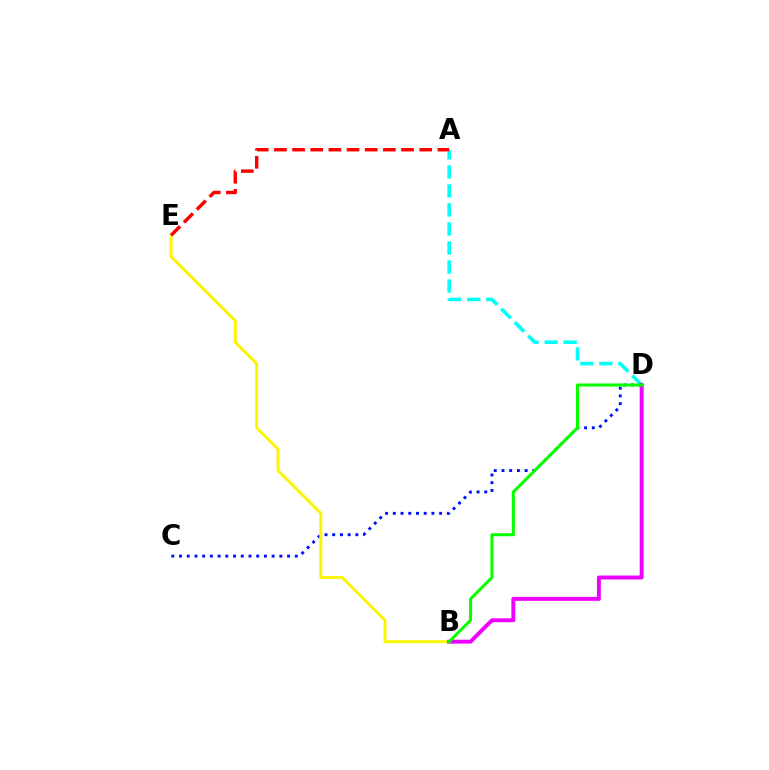{('A', 'D'): [{'color': '#00fff6', 'line_style': 'dashed', 'thickness': 2.58}], ('C', 'D'): [{'color': '#0010ff', 'line_style': 'dotted', 'thickness': 2.1}], ('B', 'E'): [{'color': '#fcf500', 'line_style': 'solid', 'thickness': 2.13}], ('A', 'E'): [{'color': '#ff0000', 'line_style': 'dashed', 'thickness': 2.47}], ('B', 'D'): [{'color': '#ee00ff', 'line_style': 'solid', 'thickness': 2.83}, {'color': '#08ff00', 'line_style': 'solid', 'thickness': 2.19}]}